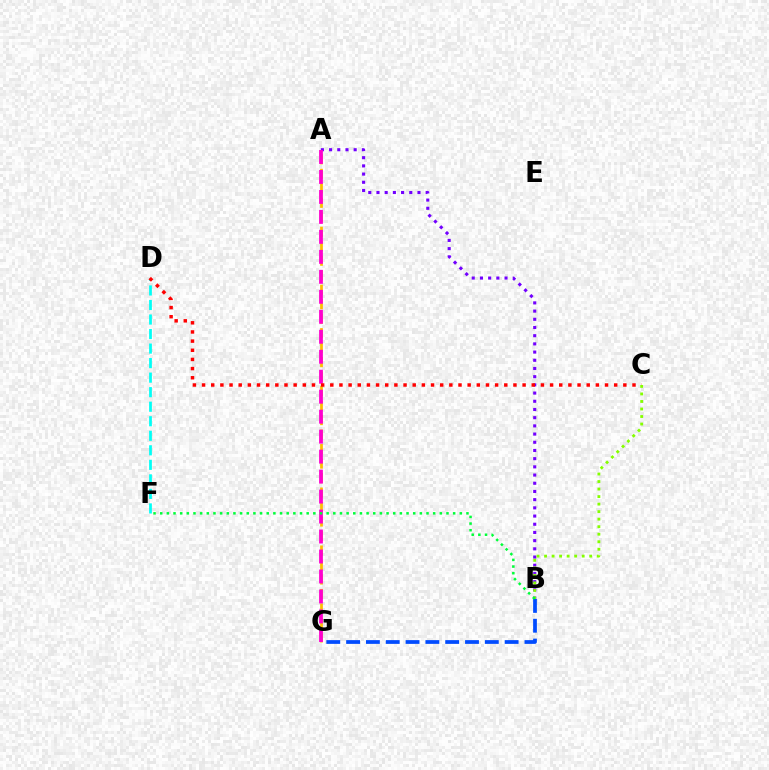{('A', 'B'): [{'color': '#7200ff', 'line_style': 'dotted', 'thickness': 2.23}], ('A', 'G'): [{'color': '#ffbd00', 'line_style': 'dashed', 'thickness': 1.97}, {'color': '#ff00cf', 'line_style': 'dashed', 'thickness': 2.71}], ('B', 'G'): [{'color': '#004bff', 'line_style': 'dashed', 'thickness': 2.69}], ('D', 'F'): [{'color': '#00fff6', 'line_style': 'dashed', 'thickness': 1.97}], ('C', 'D'): [{'color': '#ff0000', 'line_style': 'dotted', 'thickness': 2.49}], ('B', 'C'): [{'color': '#84ff00', 'line_style': 'dotted', 'thickness': 2.04}], ('B', 'F'): [{'color': '#00ff39', 'line_style': 'dotted', 'thickness': 1.81}]}